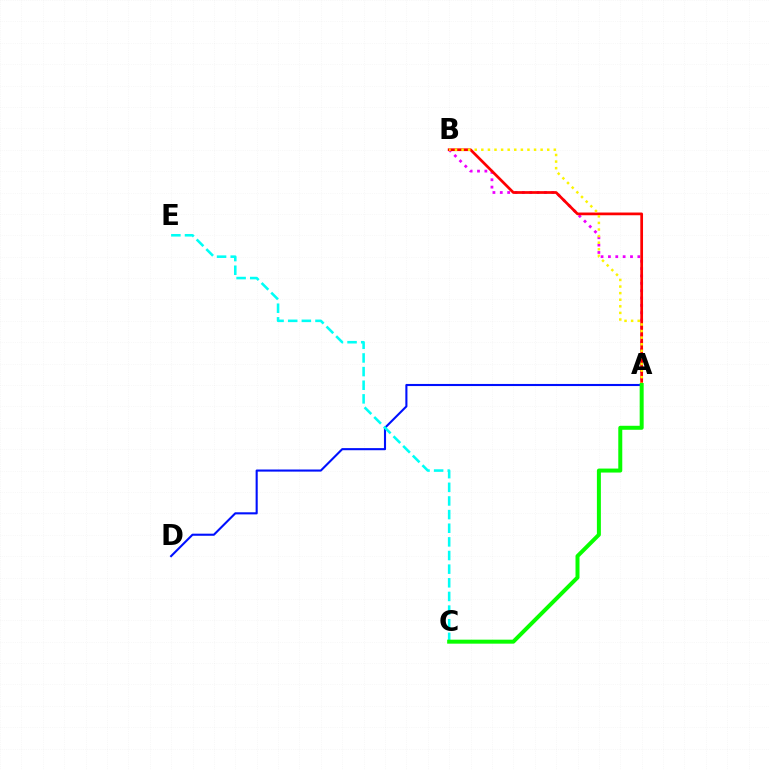{('A', 'B'): [{'color': '#ee00ff', 'line_style': 'dotted', 'thickness': 2.0}, {'color': '#ff0000', 'line_style': 'solid', 'thickness': 1.96}, {'color': '#fcf500', 'line_style': 'dotted', 'thickness': 1.79}], ('A', 'D'): [{'color': '#0010ff', 'line_style': 'solid', 'thickness': 1.51}], ('C', 'E'): [{'color': '#00fff6', 'line_style': 'dashed', 'thickness': 1.85}], ('A', 'C'): [{'color': '#08ff00', 'line_style': 'solid', 'thickness': 2.87}]}